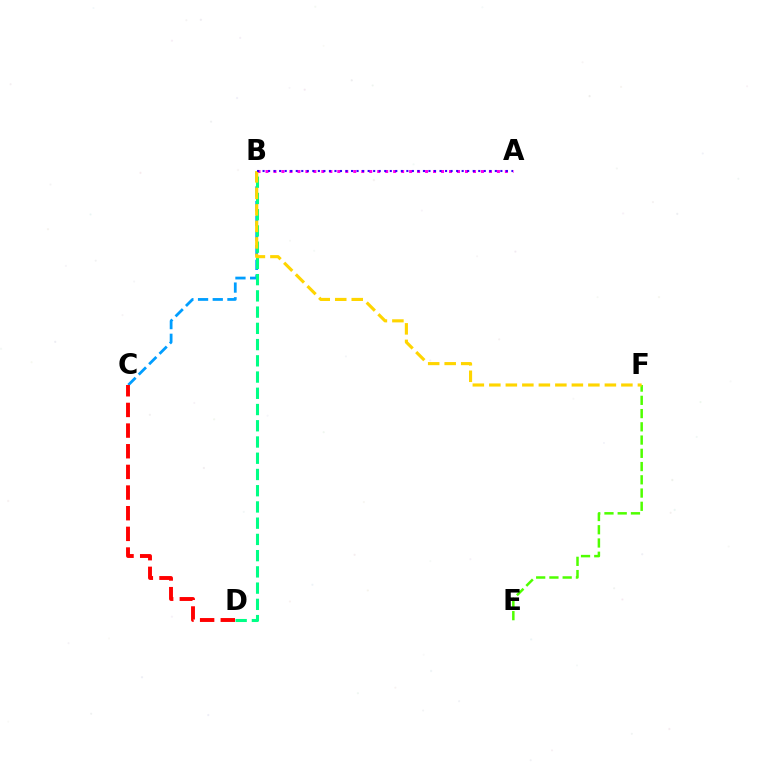{('B', 'C'): [{'color': '#009eff', 'line_style': 'dashed', 'thickness': 2.0}], ('E', 'F'): [{'color': '#4fff00', 'line_style': 'dashed', 'thickness': 1.8}], ('B', 'D'): [{'color': '#00ff86', 'line_style': 'dashed', 'thickness': 2.21}], ('A', 'B'): [{'color': '#ff00ed', 'line_style': 'dotted', 'thickness': 2.17}, {'color': '#3700ff', 'line_style': 'dotted', 'thickness': 1.5}], ('B', 'F'): [{'color': '#ffd500', 'line_style': 'dashed', 'thickness': 2.24}], ('C', 'D'): [{'color': '#ff0000', 'line_style': 'dashed', 'thickness': 2.81}]}